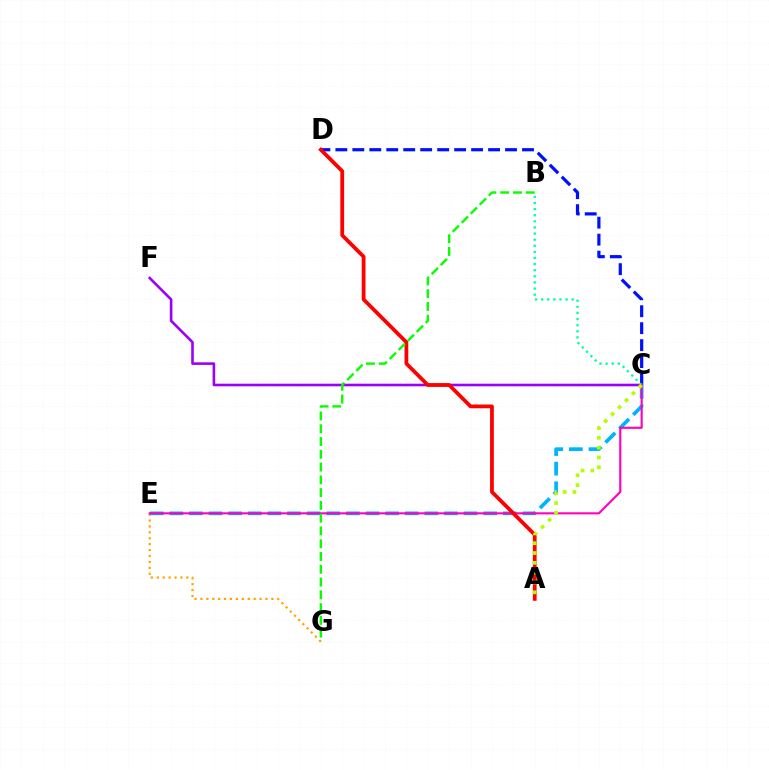{('E', 'G'): [{'color': '#ffa500', 'line_style': 'dotted', 'thickness': 1.61}], ('C', 'E'): [{'color': '#00b5ff', 'line_style': 'dashed', 'thickness': 2.66}, {'color': '#ff00bd', 'line_style': 'solid', 'thickness': 1.52}], ('C', 'D'): [{'color': '#0010ff', 'line_style': 'dashed', 'thickness': 2.31}], ('C', 'F'): [{'color': '#9b00ff', 'line_style': 'solid', 'thickness': 1.88}], ('B', 'C'): [{'color': '#00ff9d', 'line_style': 'dotted', 'thickness': 1.66}], ('A', 'D'): [{'color': '#ff0000', 'line_style': 'solid', 'thickness': 2.72}], ('A', 'C'): [{'color': '#b3ff00', 'line_style': 'dotted', 'thickness': 2.67}], ('B', 'G'): [{'color': '#08ff00', 'line_style': 'dashed', 'thickness': 1.74}]}